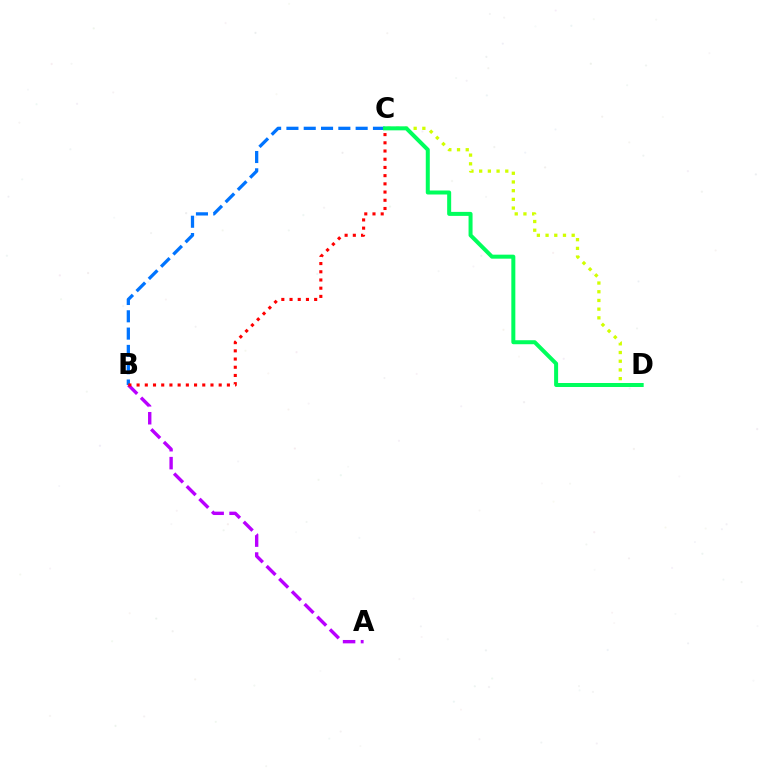{('A', 'B'): [{'color': '#b900ff', 'line_style': 'dashed', 'thickness': 2.43}], ('B', 'C'): [{'color': '#0074ff', 'line_style': 'dashed', 'thickness': 2.35}, {'color': '#ff0000', 'line_style': 'dotted', 'thickness': 2.23}], ('C', 'D'): [{'color': '#d1ff00', 'line_style': 'dotted', 'thickness': 2.37}, {'color': '#00ff5c', 'line_style': 'solid', 'thickness': 2.88}]}